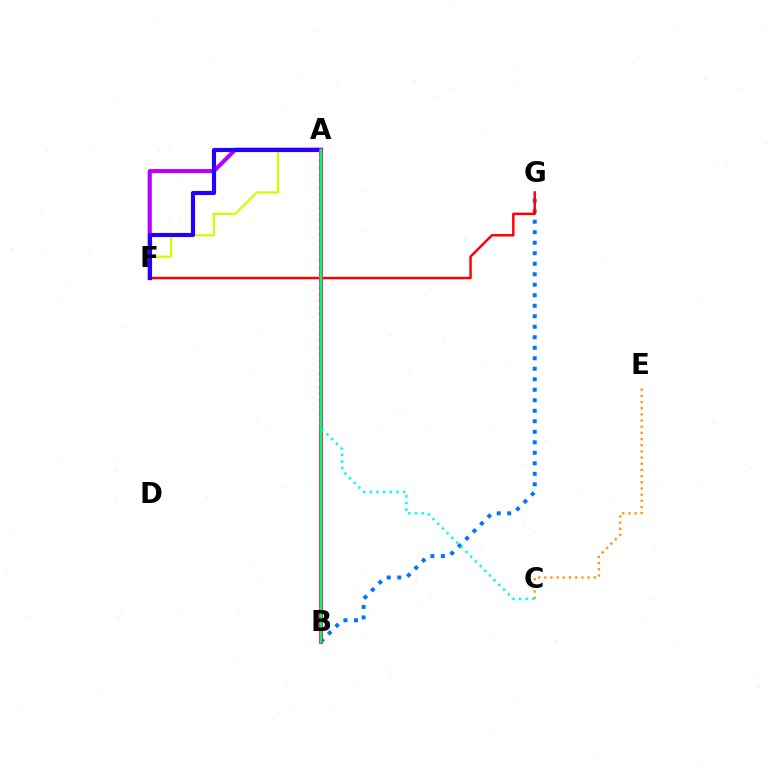{('A', 'F'): [{'color': '#b900ff', 'line_style': 'solid', 'thickness': 2.97}, {'color': '#d1ff00', 'line_style': 'solid', 'thickness': 1.6}, {'color': '#2500ff', 'line_style': 'solid', 'thickness': 2.97}], ('A', 'B'): [{'color': '#3dff00', 'line_style': 'solid', 'thickness': 2.01}, {'color': '#ff00ac', 'line_style': 'solid', 'thickness': 2.7}, {'color': '#00ff5c', 'line_style': 'solid', 'thickness': 1.63}], ('C', 'E'): [{'color': '#ff9400', 'line_style': 'dotted', 'thickness': 1.68}], ('B', 'G'): [{'color': '#0074ff', 'line_style': 'dotted', 'thickness': 2.85}], ('F', 'G'): [{'color': '#ff0000', 'line_style': 'solid', 'thickness': 1.78}], ('A', 'C'): [{'color': '#00fff6', 'line_style': 'dotted', 'thickness': 1.81}]}